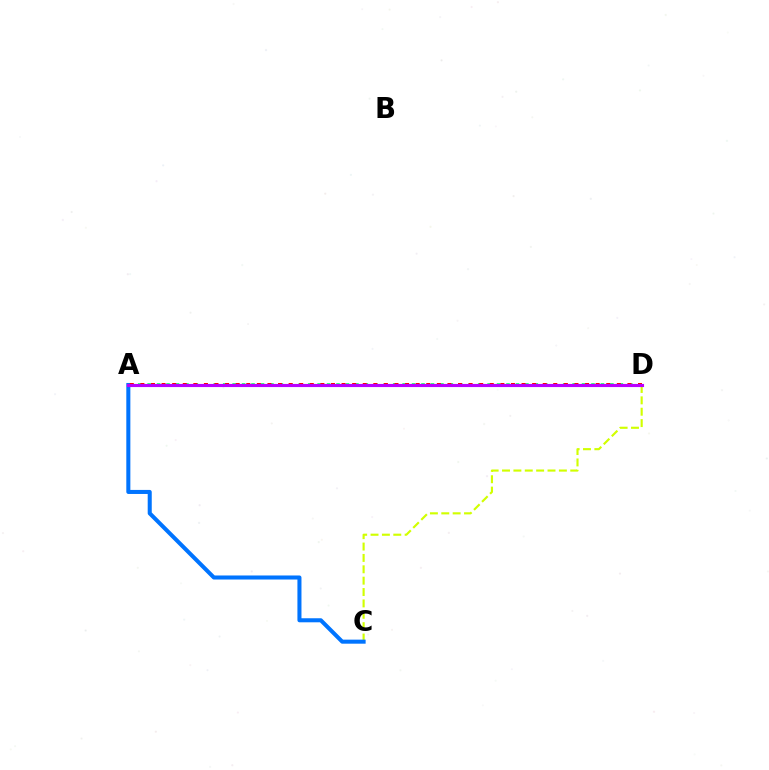{('A', 'D'): [{'color': '#00ff5c', 'line_style': 'dotted', 'thickness': 2.57}, {'color': '#ff0000', 'line_style': 'dotted', 'thickness': 2.88}, {'color': '#b900ff', 'line_style': 'solid', 'thickness': 2.25}], ('C', 'D'): [{'color': '#d1ff00', 'line_style': 'dashed', 'thickness': 1.54}], ('A', 'C'): [{'color': '#0074ff', 'line_style': 'solid', 'thickness': 2.91}]}